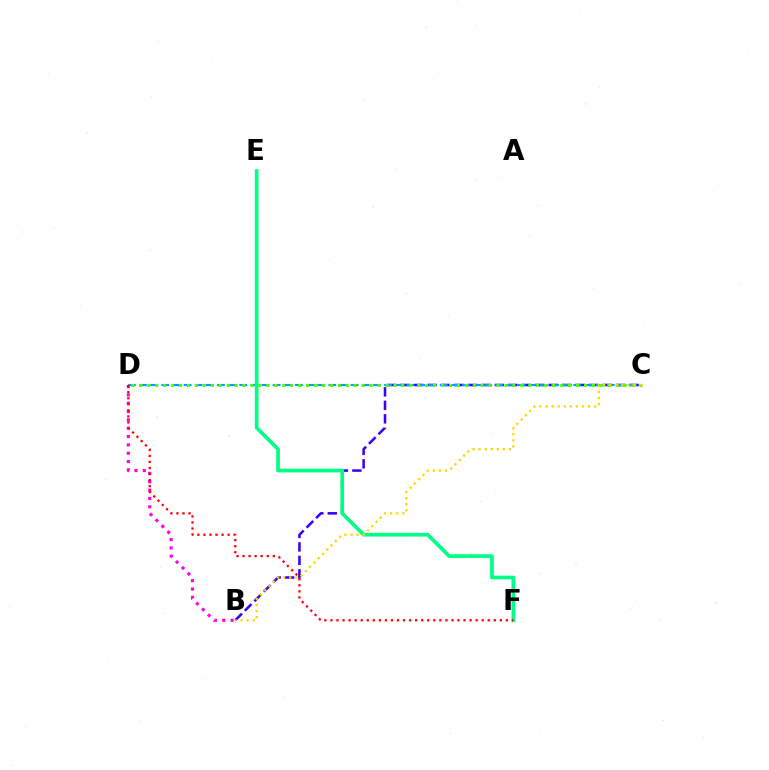{('B', 'D'): [{'color': '#ff00ed', 'line_style': 'dotted', 'thickness': 2.26}], ('B', 'C'): [{'color': '#3700ff', 'line_style': 'dashed', 'thickness': 1.83}, {'color': '#ffd500', 'line_style': 'dotted', 'thickness': 1.65}], ('C', 'D'): [{'color': '#009eff', 'line_style': 'dashed', 'thickness': 1.51}, {'color': '#4fff00', 'line_style': 'dotted', 'thickness': 2.16}], ('E', 'F'): [{'color': '#00ff86', 'line_style': 'solid', 'thickness': 2.66}], ('D', 'F'): [{'color': '#ff0000', 'line_style': 'dotted', 'thickness': 1.64}]}